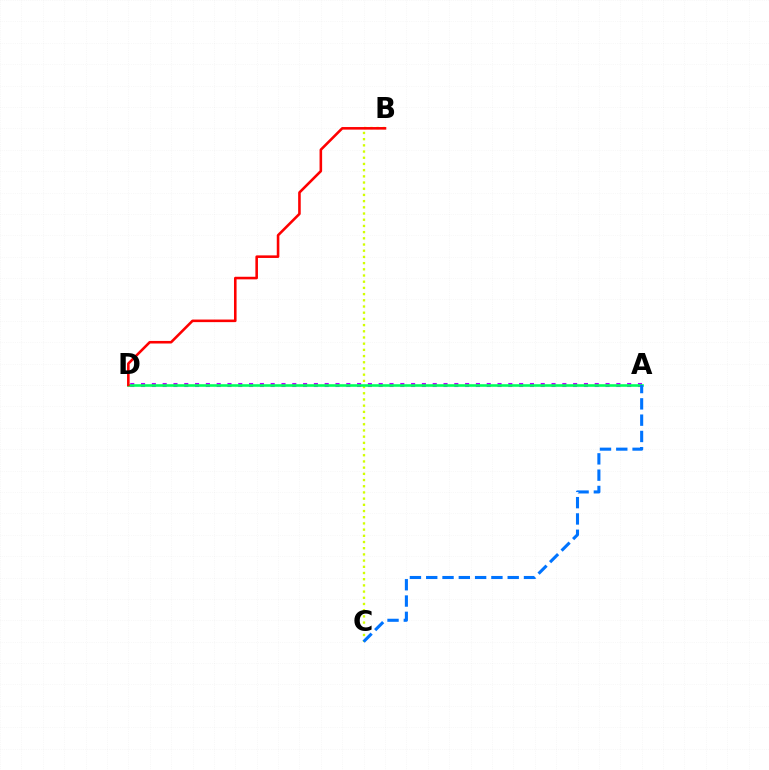{('A', 'D'): [{'color': '#b900ff', 'line_style': 'dotted', 'thickness': 2.93}, {'color': '#00ff5c', 'line_style': 'solid', 'thickness': 1.87}], ('B', 'C'): [{'color': '#d1ff00', 'line_style': 'dotted', 'thickness': 1.68}], ('B', 'D'): [{'color': '#ff0000', 'line_style': 'solid', 'thickness': 1.86}], ('A', 'C'): [{'color': '#0074ff', 'line_style': 'dashed', 'thickness': 2.21}]}